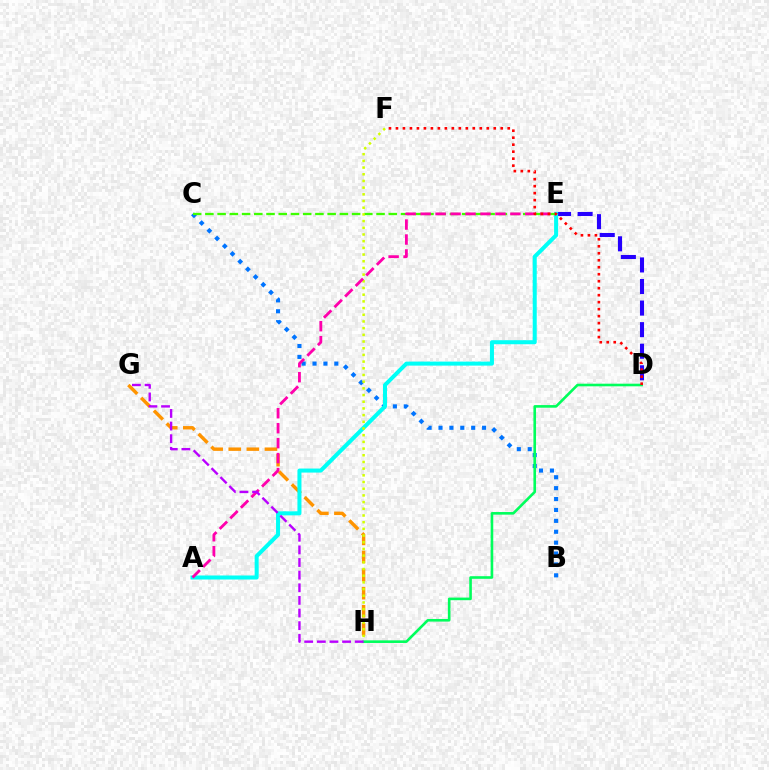{('D', 'E'): [{'color': '#2500ff', 'line_style': 'dashed', 'thickness': 2.93}], ('B', 'C'): [{'color': '#0074ff', 'line_style': 'dotted', 'thickness': 2.96}], ('G', 'H'): [{'color': '#ff9400', 'line_style': 'dashed', 'thickness': 2.46}, {'color': '#b900ff', 'line_style': 'dashed', 'thickness': 1.72}], ('A', 'E'): [{'color': '#00fff6', 'line_style': 'solid', 'thickness': 2.9}, {'color': '#ff00ac', 'line_style': 'dashed', 'thickness': 2.03}], ('C', 'E'): [{'color': '#3dff00', 'line_style': 'dashed', 'thickness': 1.66}], ('F', 'H'): [{'color': '#d1ff00', 'line_style': 'dotted', 'thickness': 1.82}], ('D', 'H'): [{'color': '#00ff5c', 'line_style': 'solid', 'thickness': 1.88}], ('D', 'F'): [{'color': '#ff0000', 'line_style': 'dotted', 'thickness': 1.9}]}